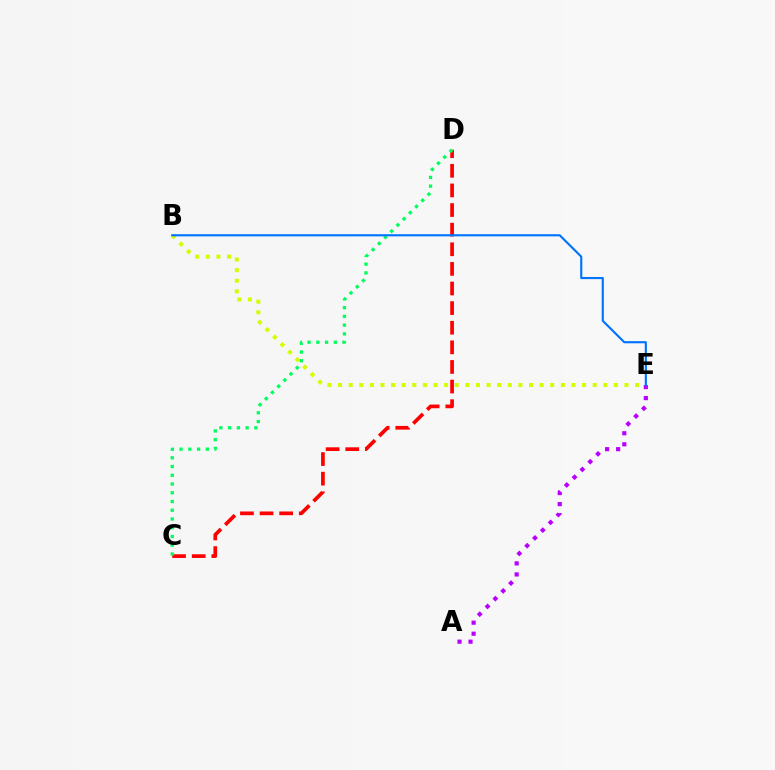{('B', 'E'): [{'color': '#d1ff00', 'line_style': 'dotted', 'thickness': 2.88}, {'color': '#0074ff', 'line_style': 'solid', 'thickness': 1.55}], ('C', 'D'): [{'color': '#ff0000', 'line_style': 'dashed', 'thickness': 2.66}, {'color': '#00ff5c', 'line_style': 'dotted', 'thickness': 2.38}], ('A', 'E'): [{'color': '#b900ff', 'line_style': 'dotted', 'thickness': 3.0}]}